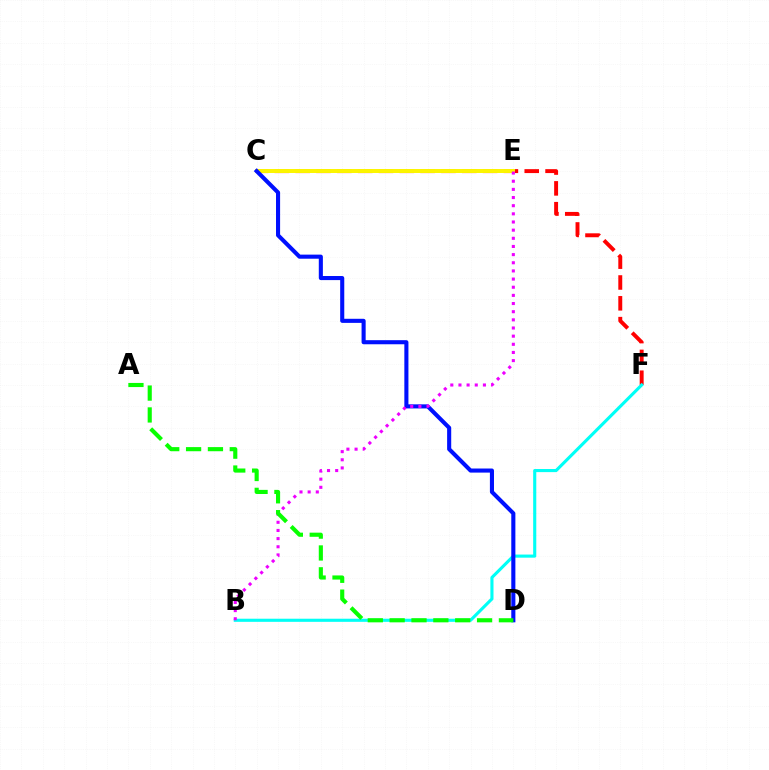{('C', 'F'): [{'color': '#ff0000', 'line_style': 'dashed', 'thickness': 2.83}], ('C', 'E'): [{'color': '#fcf500', 'line_style': 'solid', 'thickness': 2.87}], ('B', 'F'): [{'color': '#00fff6', 'line_style': 'solid', 'thickness': 2.24}], ('C', 'D'): [{'color': '#0010ff', 'line_style': 'solid', 'thickness': 2.94}], ('B', 'E'): [{'color': '#ee00ff', 'line_style': 'dotted', 'thickness': 2.22}], ('A', 'D'): [{'color': '#08ff00', 'line_style': 'dashed', 'thickness': 2.97}]}